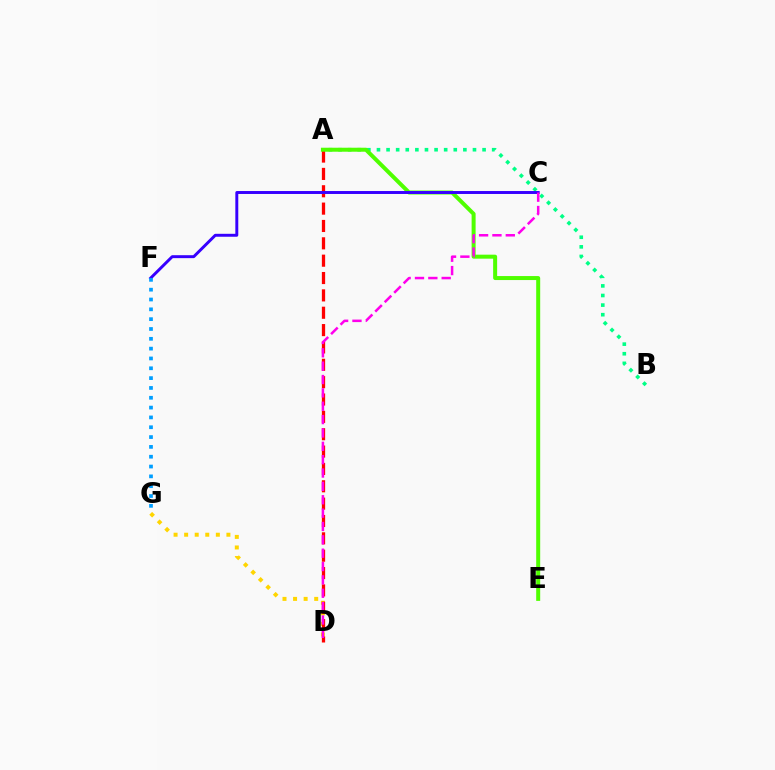{('A', 'B'): [{'color': '#00ff86', 'line_style': 'dotted', 'thickness': 2.61}], ('D', 'G'): [{'color': '#ffd500', 'line_style': 'dotted', 'thickness': 2.87}], ('A', 'D'): [{'color': '#ff0000', 'line_style': 'dashed', 'thickness': 2.36}], ('A', 'E'): [{'color': '#4fff00', 'line_style': 'solid', 'thickness': 2.87}], ('C', 'F'): [{'color': '#3700ff', 'line_style': 'solid', 'thickness': 2.12}], ('F', 'G'): [{'color': '#009eff', 'line_style': 'dotted', 'thickness': 2.67}], ('C', 'D'): [{'color': '#ff00ed', 'line_style': 'dashed', 'thickness': 1.81}]}